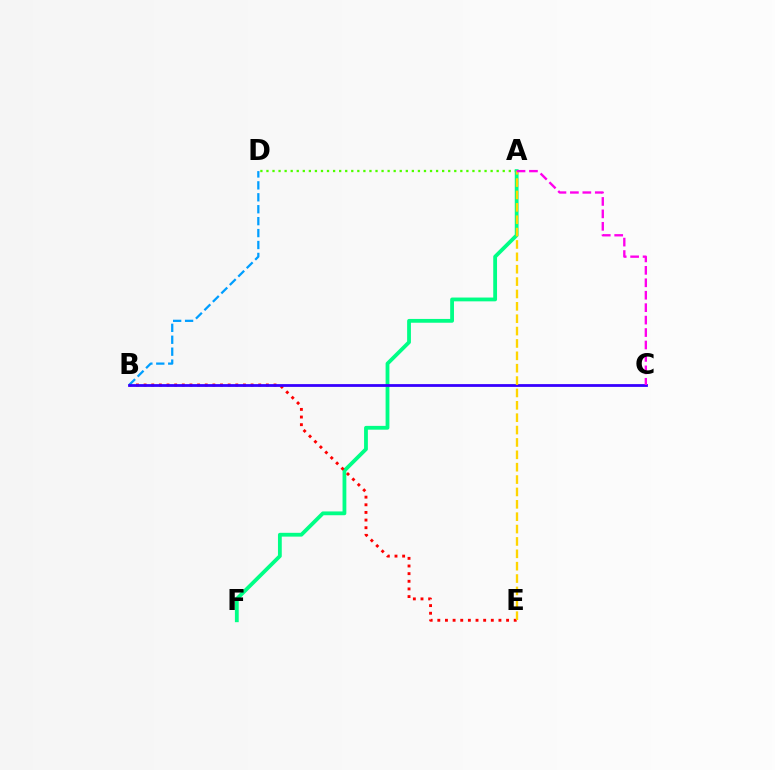{('A', 'D'): [{'color': '#4fff00', 'line_style': 'dotted', 'thickness': 1.65}], ('A', 'F'): [{'color': '#00ff86', 'line_style': 'solid', 'thickness': 2.74}], ('B', 'E'): [{'color': '#ff0000', 'line_style': 'dotted', 'thickness': 2.08}], ('B', 'D'): [{'color': '#009eff', 'line_style': 'dashed', 'thickness': 1.62}], ('B', 'C'): [{'color': '#3700ff', 'line_style': 'solid', 'thickness': 2.01}], ('A', 'E'): [{'color': '#ffd500', 'line_style': 'dashed', 'thickness': 1.68}], ('A', 'C'): [{'color': '#ff00ed', 'line_style': 'dashed', 'thickness': 1.69}]}